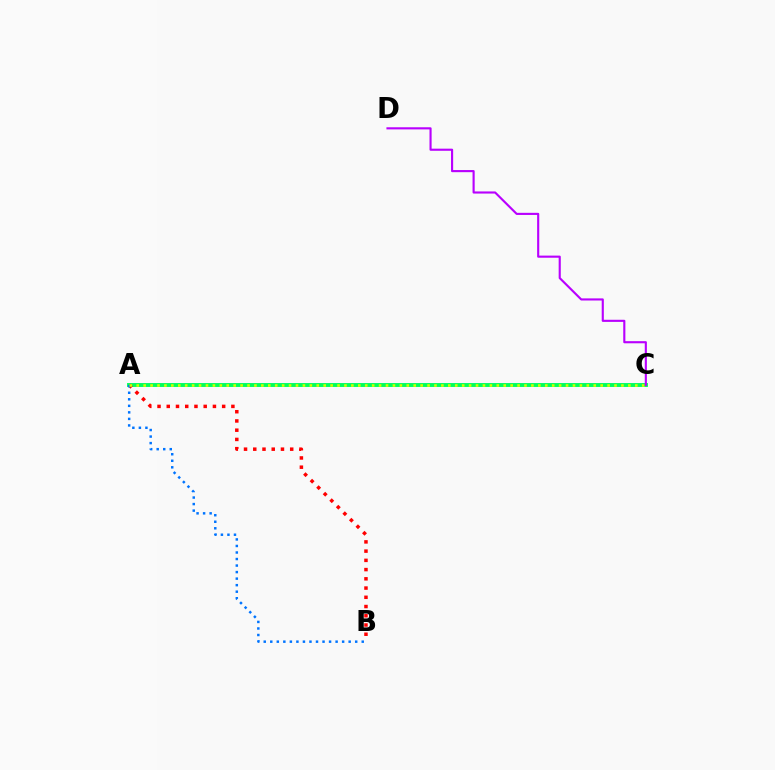{('A', 'C'): [{'color': '#00ff5c', 'line_style': 'solid', 'thickness': 2.81}, {'color': '#d1ff00', 'line_style': 'dotted', 'thickness': 1.88}], ('A', 'B'): [{'color': '#ff0000', 'line_style': 'dotted', 'thickness': 2.51}, {'color': '#0074ff', 'line_style': 'dotted', 'thickness': 1.78}], ('C', 'D'): [{'color': '#b900ff', 'line_style': 'solid', 'thickness': 1.53}]}